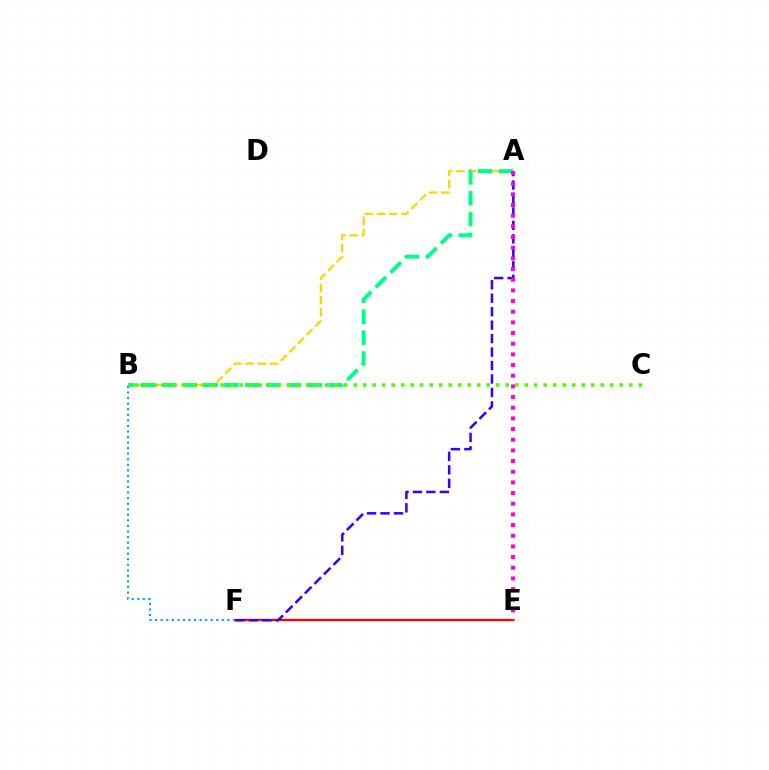{('A', 'B'): [{'color': '#ffd500', 'line_style': 'dashed', 'thickness': 1.65}, {'color': '#00ff86', 'line_style': 'dashed', 'thickness': 2.84}], ('E', 'F'): [{'color': '#ff0000', 'line_style': 'solid', 'thickness': 1.68}], ('B', 'F'): [{'color': '#009eff', 'line_style': 'dotted', 'thickness': 1.51}], ('A', 'F'): [{'color': '#3700ff', 'line_style': 'dashed', 'thickness': 1.83}], ('B', 'C'): [{'color': '#4fff00', 'line_style': 'dotted', 'thickness': 2.58}], ('A', 'E'): [{'color': '#ff00ed', 'line_style': 'dotted', 'thickness': 2.9}]}